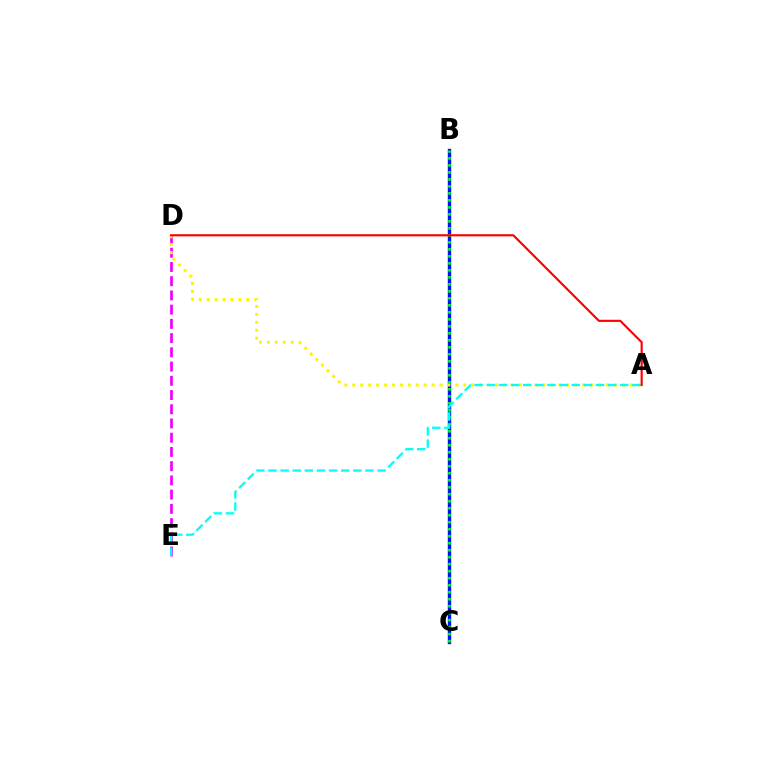{('B', 'C'): [{'color': '#0010ff', 'line_style': 'solid', 'thickness': 2.44}, {'color': '#08ff00', 'line_style': 'dotted', 'thickness': 1.9}], ('D', 'E'): [{'color': '#ee00ff', 'line_style': 'dashed', 'thickness': 1.93}], ('A', 'D'): [{'color': '#fcf500', 'line_style': 'dotted', 'thickness': 2.15}, {'color': '#ff0000', 'line_style': 'solid', 'thickness': 1.54}], ('A', 'E'): [{'color': '#00fff6', 'line_style': 'dashed', 'thickness': 1.65}]}